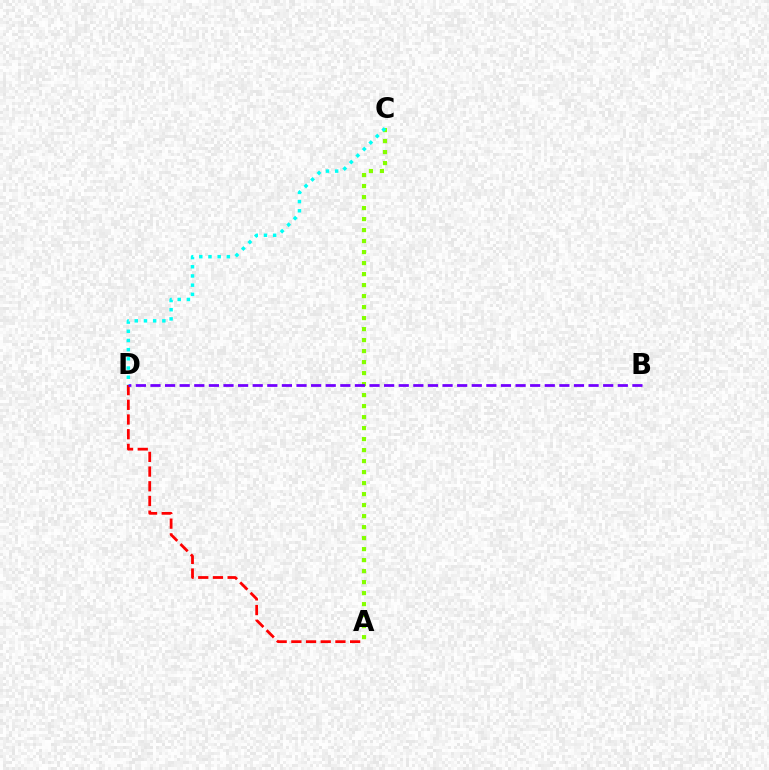{('A', 'D'): [{'color': '#ff0000', 'line_style': 'dashed', 'thickness': 2.0}], ('A', 'C'): [{'color': '#84ff00', 'line_style': 'dotted', 'thickness': 2.99}], ('B', 'D'): [{'color': '#7200ff', 'line_style': 'dashed', 'thickness': 1.98}], ('C', 'D'): [{'color': '#00fff6', 'line_style': 'dotted', 'thickness': 2.5}]}